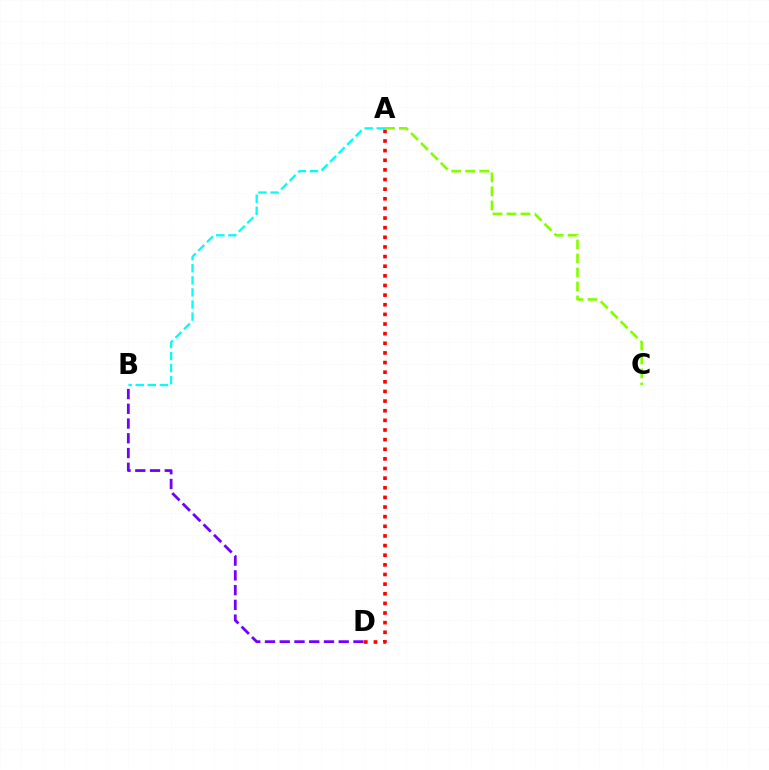{('A', 'D'): [{'color': '#ff0000', 'line_style': 'dotted', 'thickness': 2.62}], ('B', 'D'): [{'color': '#7200ff', 'line_style': 'dashed', 'thickness': 2.0}], ('A', 'C'): [{'color': '#84ff00', 'line_style': 'dashed', 'thickness': 1.9}], ('A', 'B'): [{'color': '#00fff6', 'line_style': 'dashed', 'thickness': 1.64}]}